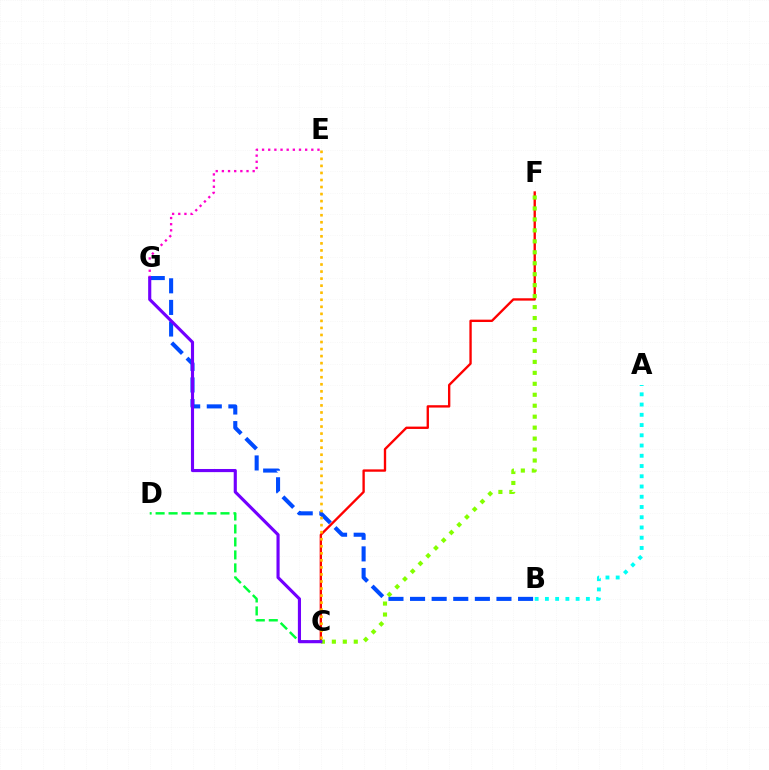{('C', 'D'): [{'color': '#00ff39', 'line_style': 'dashed', 'thickness': 1.76}], ('C', 'F'): [{'color': '#ff0000', 'line_style': 'solid', 'thickness': 1.69}, {'color': '#84ff00', 'line_style': 'dotted', 'thickness': 2.98}], ('B', 'G'): [{'color': '#004bff', 'line_style': 'dashed', 'thickness': 2.93}], ('E', 'G'): [{'color': '#ff00cf', 'line_style': 'dotted', 'thickness': 1.67}], ('C', 'E'): [{'color': '#ffbd00', 'line_style': 'dotted', 'thickness': 1.91}], ('C', 'G'): [{'color': '#7200ff', 'line_style': 'solid', 'thickness': 2.26}], ('A', 'B'): [{'color': '#00fff6', 'line_style': 'dotted', 'thickness': 2.78}]}